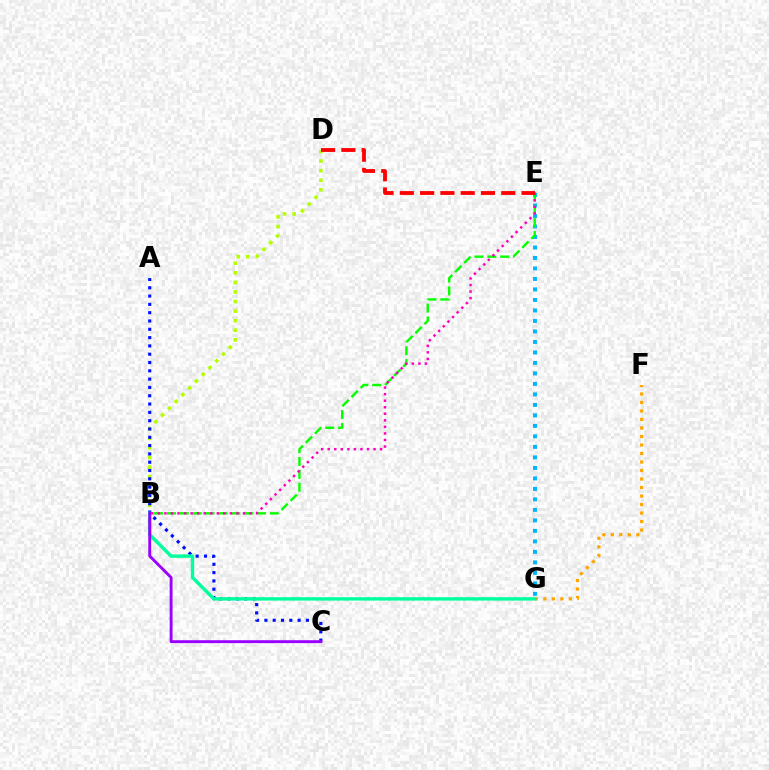{('F', 'G'): [{'color': '#ffa500', 'line_style': 'dotted', 'thickness': 2.31}], ('B', 'D'): [{'color': '#b3ff00', 'line_style': 'dotted', 'thickness': 2.6}], ('A', 'C'): [{'color': '#0010ff', 'line_style': 'dotted', 'thickness': 2.26}], ('E', 'G'): [{'color': '#00b5ff', 'line_style': 'dotted', 'thickness': 2.85}], ('B', 'E'): [{'color': '#08ff00', 'line_style': 'dashed', 'thickness': 1.75}, {'color': '#ff00bd', 'line_style': 'dotted', 'thickness': 1.78}], ('B', 'G'): [{'color': '#00ff9d', 'line_style': 'solid', 'thickness': 2.44}], ('B', 'C'): [{'color': '#9b00ff', 'line_style': 'solid', 'thickness': 2.08}], ('D', 'E'): [{'color': '#ff0000', 'line_style': 'dashed', 'thickness': 2.76}]}